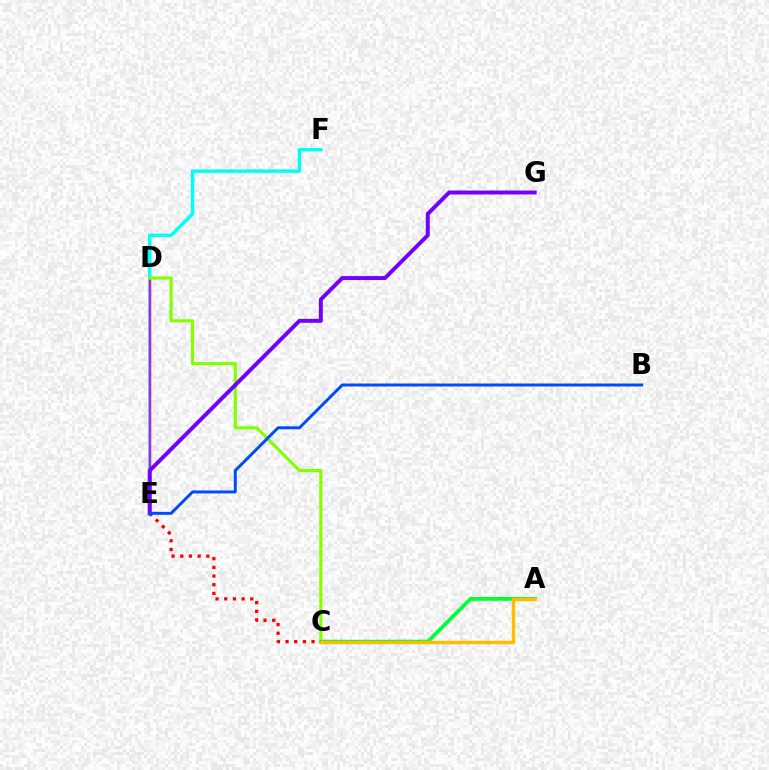{('E', 'F'): [{'color': '#00fff6', 'line_style': 'solid', 'thickness': 2.49}], ('A', 'C'): [{'color': '#00ff39', 'line_style': 'solid', 'thickness': 2.73}, {'color': '#ffbd00', 'line_style': 'solid', 'thickness': 2.44}], ('D', 'E'): [{'color': '#ff00cf', 'line_style': 'solid', 'thickness': 1.54}], ('C', 'D'): [{'color': '#84ff00', 'line_style': 'solid', 'thickness': 2.25}], ('C', 'E'): [{'color': '#ff0000', 'line_style': 'dotted', 'thickness': 2.36}], ('E', 'G'): [{'color': '#7200ff', 'line_style': 'solid', 'thickness': 2.84}], ('B', 'E'): [{'color': '#004bff', 'line_style': 'solid', 'thickness': 2.13}]}